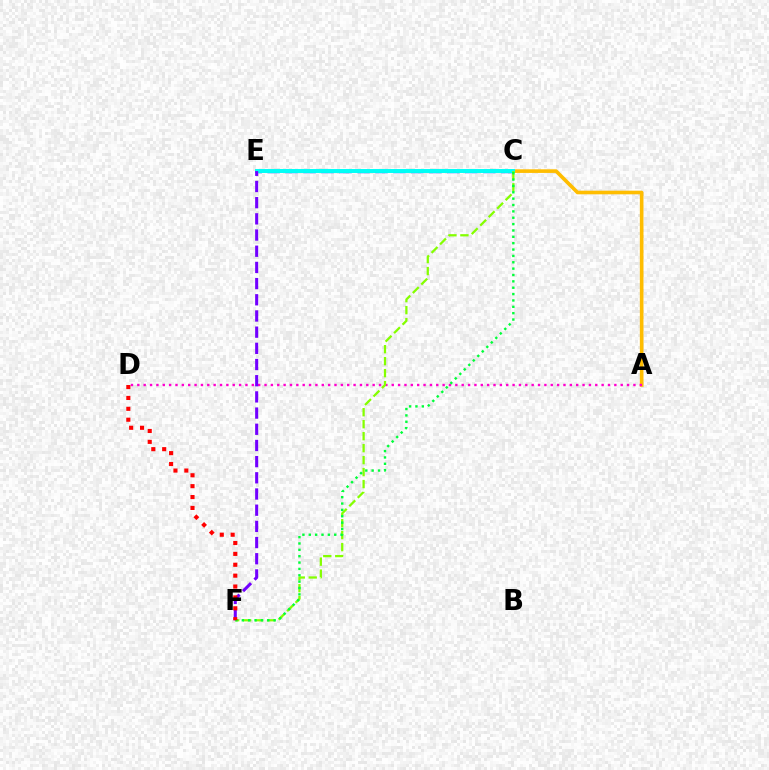{('A', 'C'): [{'color': '#ffbd00', 'line_style': 'solid', 'thickness': 2.61}], ('C', 'E'): [{'color': '#004bff', 'line_style': 'dashed', 'thickness': 2.44}, {'color': '#00fff6', 'line_style': 'solid', 'thickness': 2.85}], ('A', 'D'): [{'color': '#ff00cf', 'line_style': 'dotted', 'thickness': 1.73}], ('E', 'F'): [{'color': '#7200ff', 'line_style': 'dashed', 'thickness': 2.2}], ('C', 'F'): [{'color': '#84ff00', 'line_style': 'dashed', 'thickness': 1.63}, {'color': '#00ff39', 'line_style': 'dotted', 'thickness': 1.73}], ('D', 'F'): [{'color': '#ff0000', 'line_style': 'dotted', 'thickness': 2.96}]}